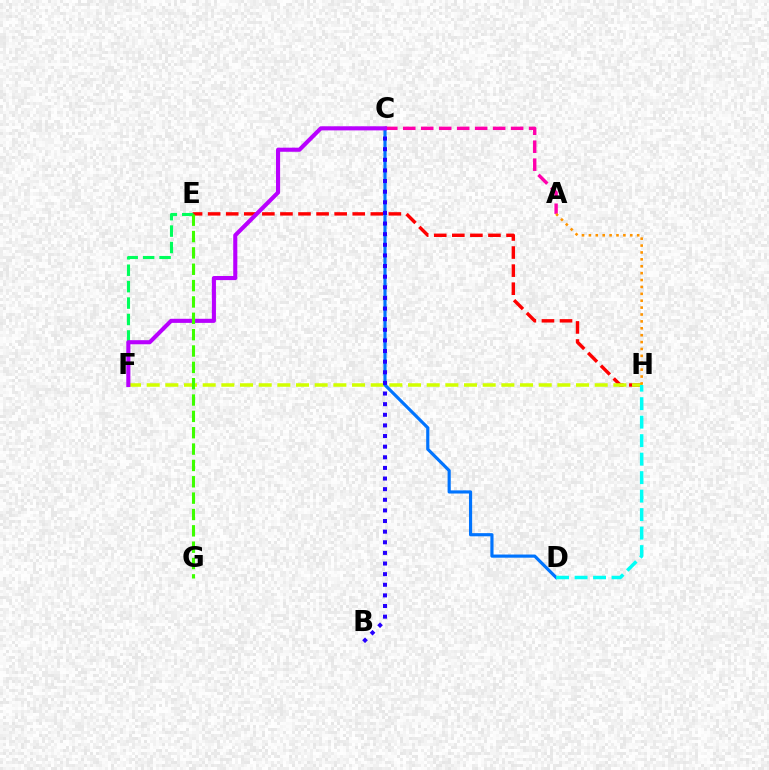{('E', 'H'): [{'color': '#ff0000', 'line_style': 'dashed', 'thickness': 2.46}], ('F', 'H'): [{'color': '#d1ff00', 'line_style': 'dashed', 'thickness': 2.54}], ('C', 'D'): [{'color': '#0074ff', 'line_style': 'solid', 'thickness': 2.27}], ('A', 'C'): [{'color': '#ff00ac', 'line_style': 'dashed', 'thickness': 2.44}], ('B', 'C'): [{'color': '#2500ff', 'line_style': 'dotted', 'thickness': 2.89}], ('D', 'H'): [{'color': '#00fff6', 'line_style': 'dashed', 'thickness': 2.51}], ('E', 'F'): [{'color': '#00ff5c', 'line_style': 'dashed', 'thickness': 2.23}], ('A', 'H'): [{'color': '#ff9400', 'line_style': 'dotted', 'thickness': 1.87}], ('C', 'F'): [{'color': '#b900ff', 'line_style': 'solid', 'thickness': 2.95}], ('E', 'G'): [{'color': '#3dff00', 'line_style': 'dashed', 'thickness': 2.22}]}